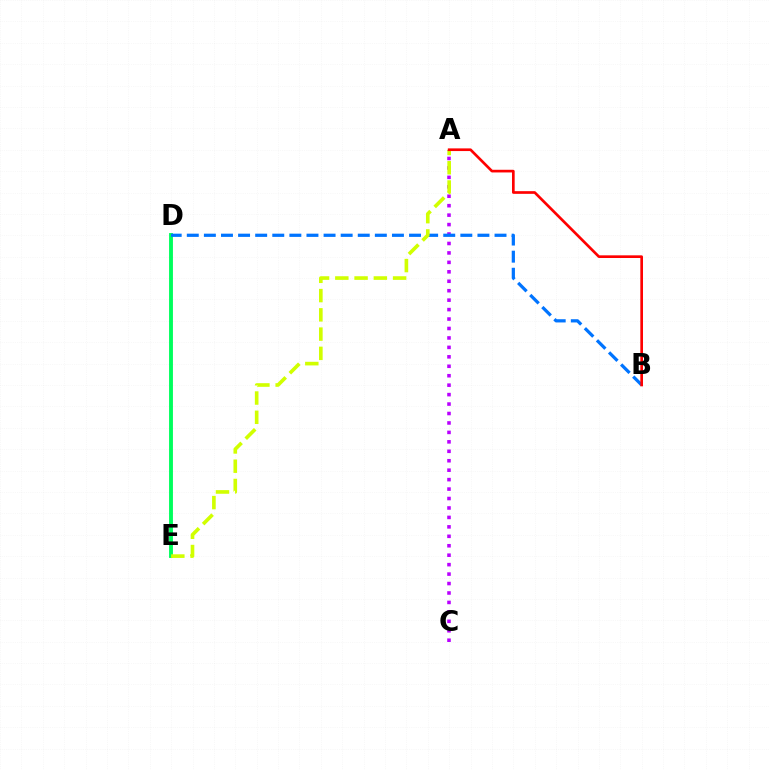{('A', 'C'): [{'color': '#b900ff', 'line_style': 'dotted', 'thickness': 2.57}], ('D', 'E'): [{'color': '#00ff5c', 'line_style': 'solid', 'thickness': 2.79}], ('B', 'D'): [{'color': '#0074ff', 'line_style': 'dashed', 'thickness': 2.32}], ('A', 'E'): [{'color': '#d1ff00', 'line_style': 'dashed', 'thickness': 2.62}], ('A', 'B'): [{'color': '#ff0000', 'line_style': 'solid', 'thickness': 1.92}]}